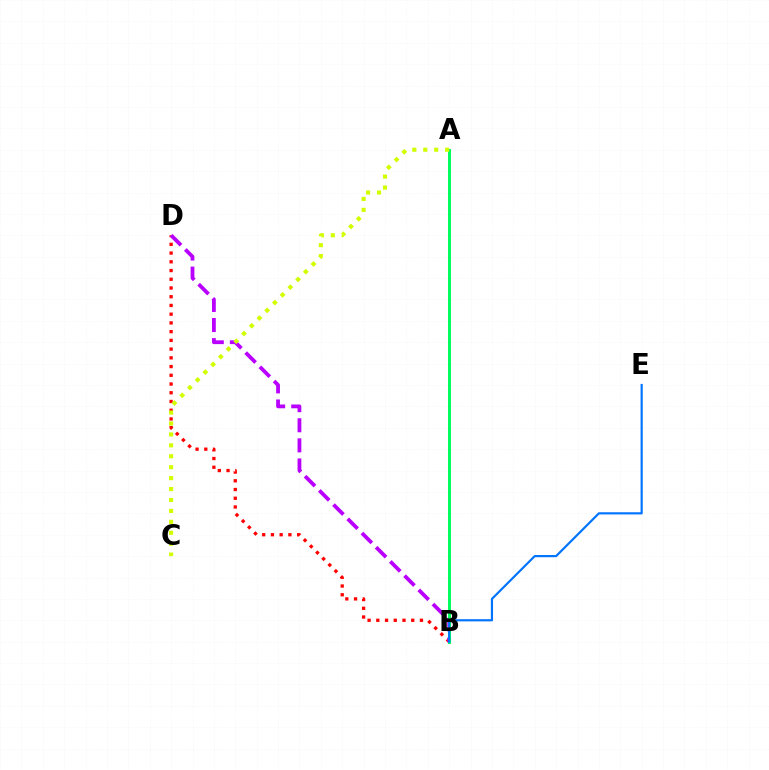{('B', 'D'): [{'color': '#ff0000', 'line_style': 'dotted', 'thickness': 2.37}, {'color': '#b900ff', 'line_style': 'dashed', 'thickness': 2.73}], ('A', 'B'): [{'color': '#00ff5c', 'line_style': 'solid', 'thickness': 2.13}], ('A', 'C'): [{'color': '#d1ff00', 'line_style': 'dotted', 'thickness': 2.97}], ('B', 'E'): [{'color': '#0074ff', 'line_style': 'solid', 'thickness': 1.57}]}